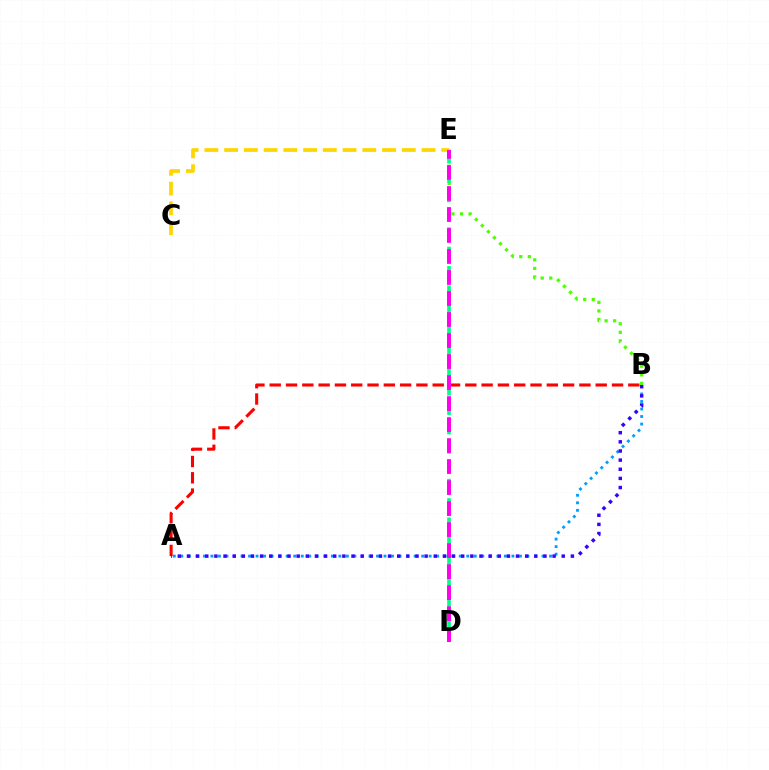{('B', 'E'): [{'color': '#4fff00', 'line_style': 'dotted', 'thickness': 2.33}], ('A', 'B'): [{'color': '#009eff', 'line_style': 'dotted', 'thickness': 2.04}, {'color': '#ff0000', 'line_style': 'dashed', 'thickness': 2.21}, {'color': '#3700ff', 'line_style': 'dotted', 'thickness': 2.48}], ('C', 'E'): [{'color': '#ffd500', 'line_style': 'dashed', 'thickness': 2.68}], ('D', 'E'): [{'color': '#00ff86', 'line_style': 'dashed', 'thickness': 2.63}, {'color': '#ff00ed', 'line_style': 'dashed', 'thickness': 2.85}]}